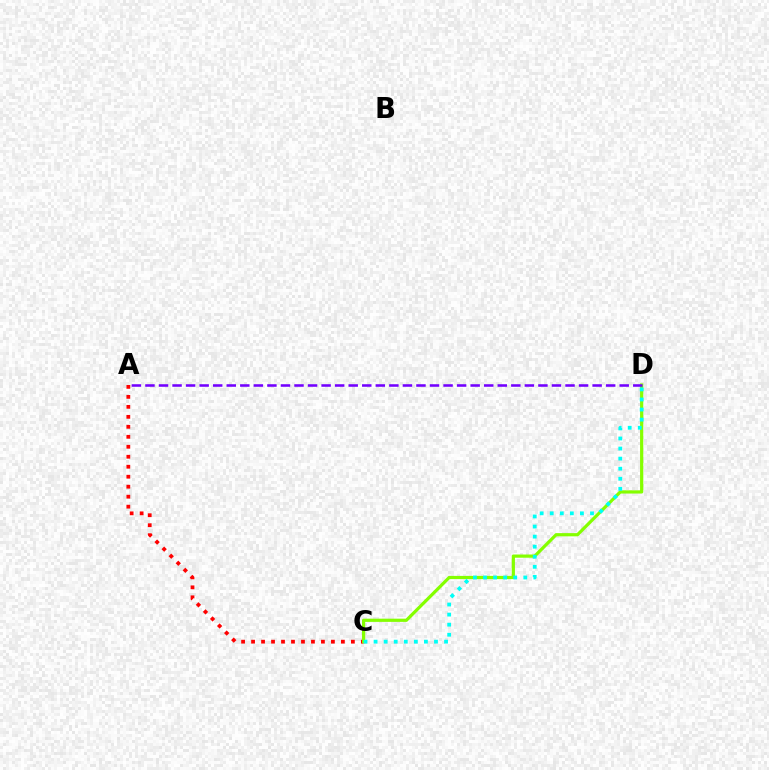{('A', 'C'): [{'color': '#ff0000', 'line_style': 'dotted', 'thickness': 2.71}], ('C', 'D'): [{'color': '#84ff00', 'line_style': 'solid', 'thickness': 2.31}, {'color': '#00fff6', 'line_style': 'dotted', 'thickness': 2.74}], ('A', 'D'): [{'color': '#7200ff', 'line_style': 'dashed', 'thickness': 1.84}]}